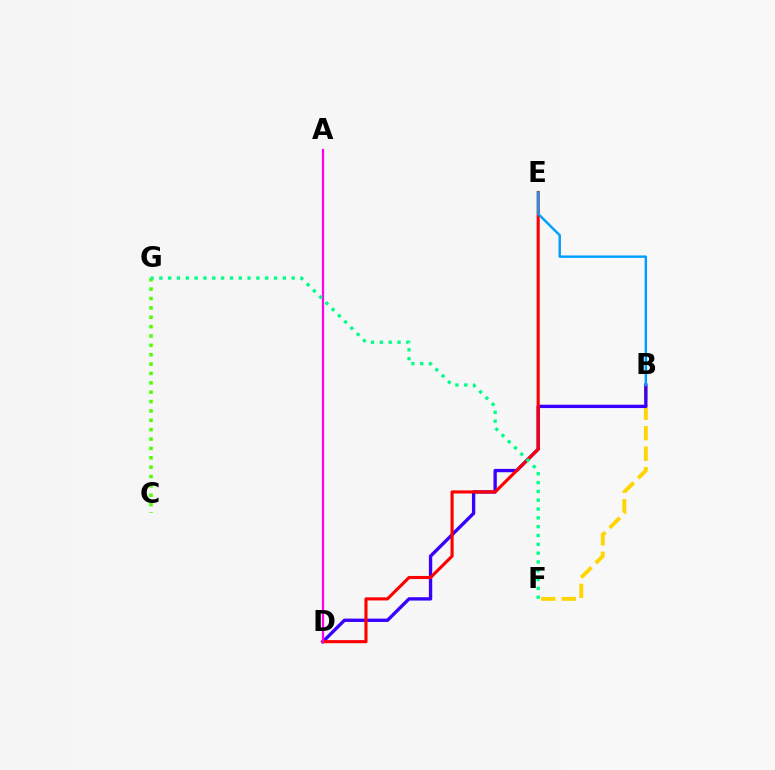{('B', 'F'): [{'color': '#ffd500', 'line_style': 'dashed', 'thickness': 2.79}], ('B', 'D'): [{'color': '#3700ff', 'line_style': 'solid', 'thickness': 2.41}], ('D', 'E'): [{'color': '#ff0000', 'line_style': 'solid', 'thickness': 2.23}], ('A', 'D'): [{'color': '#ff00ed', 'line_style': 'solid', 'thickness': 1.6}], ('B', 'E'): [{'color': '#009eff', 'line_style': 'solid', 'thickness': 1.75}], ('C', 'G'): [{'color': '#4fff00', 'line_style': 'dotted', 'thickness': 2.55}], ('F', 'G'): [{'color': '#00ff86', 'line_style': 'dotted', 'thickness': 2.4}]}